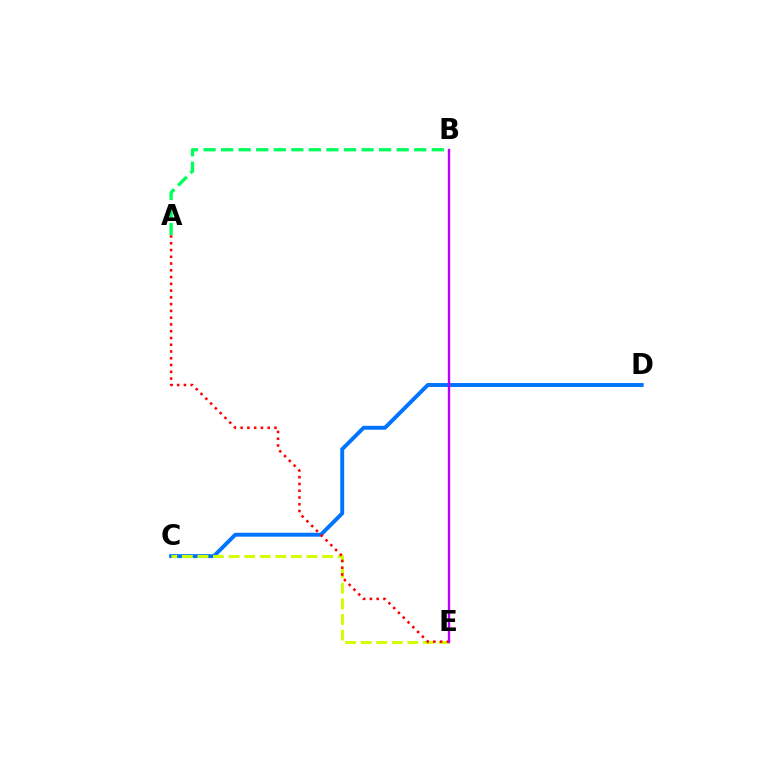{('C', 'D'): [{'color': '#0074ff', 'line_style': 'solid', 'thickness': 2.81}], ('C', 'E'): [{'color': '#d1ff00', 'line_style': 'dashed', 'thickness': 2.12}], ('A', 'B'): [{'color': '#00ff5c', 'line_style': 'dashed', 'thickness': 2.38}], ('A', 'E'): [{'color': '#ff0000', 'line_style': 'dotted', 'thickness': 1.84}], ('B', 'E'): [{'color': '#b900ff', 'line_style': 'solid', 'thickness': 1.7}]}